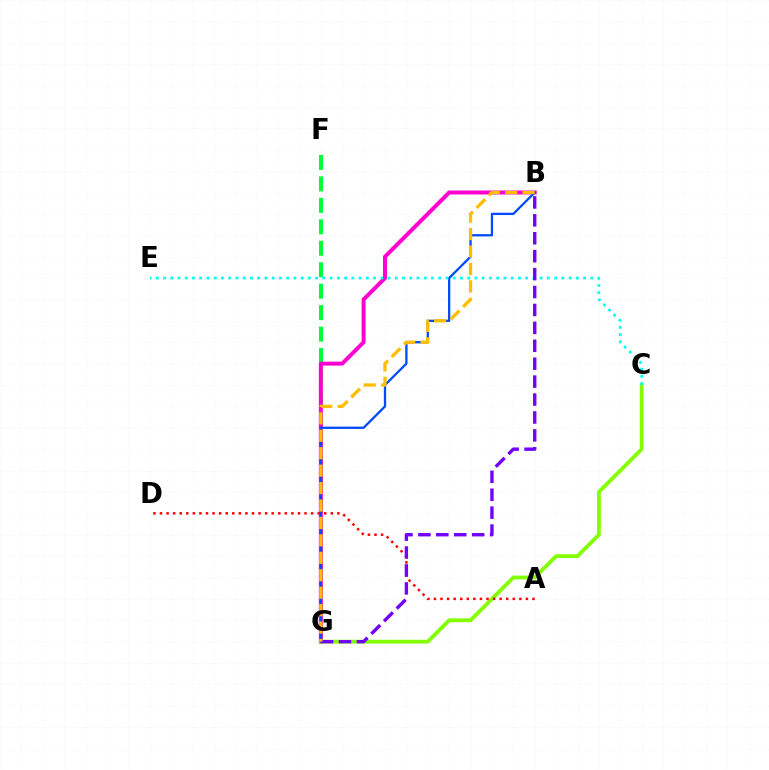{('F', 'G'): [{'color': '#00ff39', 'line_style': 'dashed', 'thickness': 2.92}], ('B', 'G'): [{'color': '#ff00cf', 'line_style': 'solid', 'thickness': 2.86}, {'color': '#004bff', 'line_style': 'solid', 'thickness': 1.65}, {'color': '#7200ff', 'line_style': 'dashed', 'thickness': 2.43}, {'color': '#ffbd00', 'line_style': 'dashed', 'thickness': 2.37}], ('C', 'G'): [{'color': '#84ff00', 'line_style': 'solid', 'thickness': 2.74}], ('A', 'D'): [{'color': '#ff0000', 'line_style': 'dotted', 'thickness': 1.78}], ('C', 'E'): [{'color': '#00fff6', 'line_style': 'dotted', 'thickness': 1.97}]}